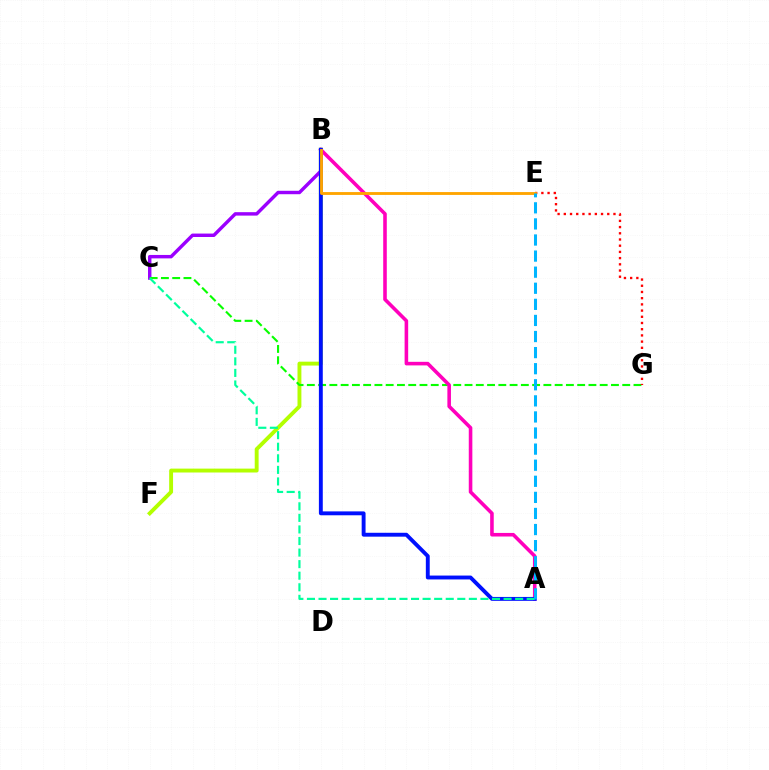{('B', 'F'): [{'color': '#b3ff00', 'line_style': 'solid', 'thickness': 2.8}], ('B', 'C'): [{'color': '#9b00ff', 'line_style': 'solid', 'thickness': 2.47}], ('C', 'G'): [{'color': '#08ff00', 'line_style': 'dashed', 'thickness': 1.53}], ('E', 'G'): [{'color': '#ff0000', 'line_style': 'dotted', 'thickness': 1.69}], ('A', 'B'): [{'color': '#ff00bd', 'line_style': 'solid', 'thickness': 2.58}, {'color': '#0010ff', 'line_style': 'solid', 'thickness': 2.8}], ('B', 'E'): [{'color': '#ffa500', 'line_style': 'solid', 'thickness': 2.05}], ('A', 'C'): [{'color': '#00ff9d', 'line_style': 'dashed', 'thickness': 1.57}], ('A', 'E'): [{'color': '#00b5ff', 'line_style': 'dashed', 'thickness': 2.19}]}